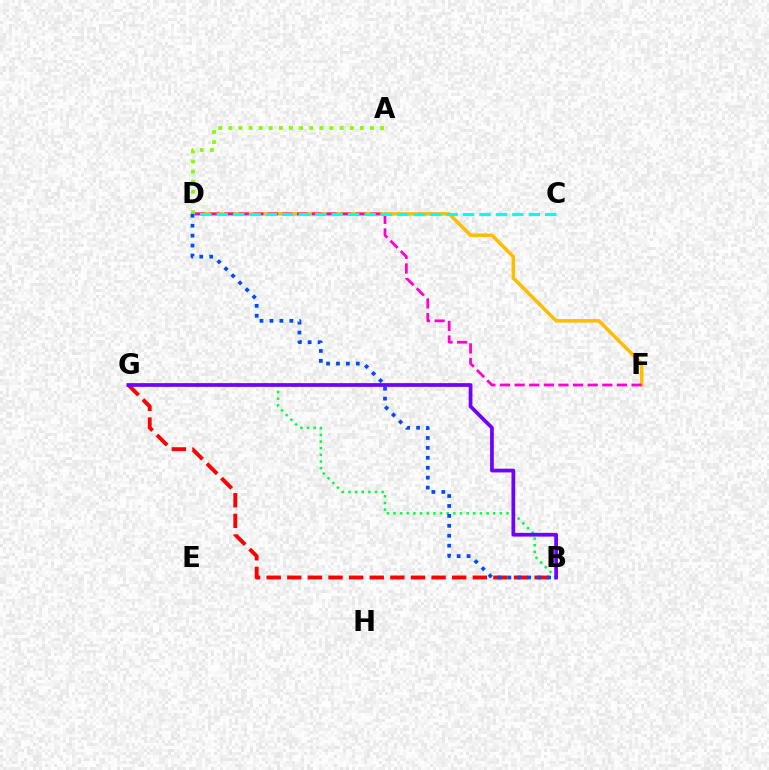{('D', 'F'): [{'color': '#ffbd00', 'line_style': 'solid', 'thickness': 2.54}, {'color': '#ff00cf', 'line_style': 'dashed', 'thickness': 1.99}], ('A', 'D'): [{'color': '#84ff00', 'line_style': 'dotted', 'thickness': 2.75}], ('B', 'G'): [{'color': '#ff0000', 'line_style': 'dashed', 'thickness': 2.8}, {'color': '#00ff39', 'line_style': 'dotted', 'thickness': 1.81}, {'color': '#7200ff', 'line_style': 'solid', 'thickness': 2.68}], ('C', 'D'): [{'color': '#00fff6', 'line_style': 'dashed', 'thickness': 2.23}], ('B', 'D'): [{'color': '#004bff', 'line_style': 'dotted', 'thickness': 2.7}]}